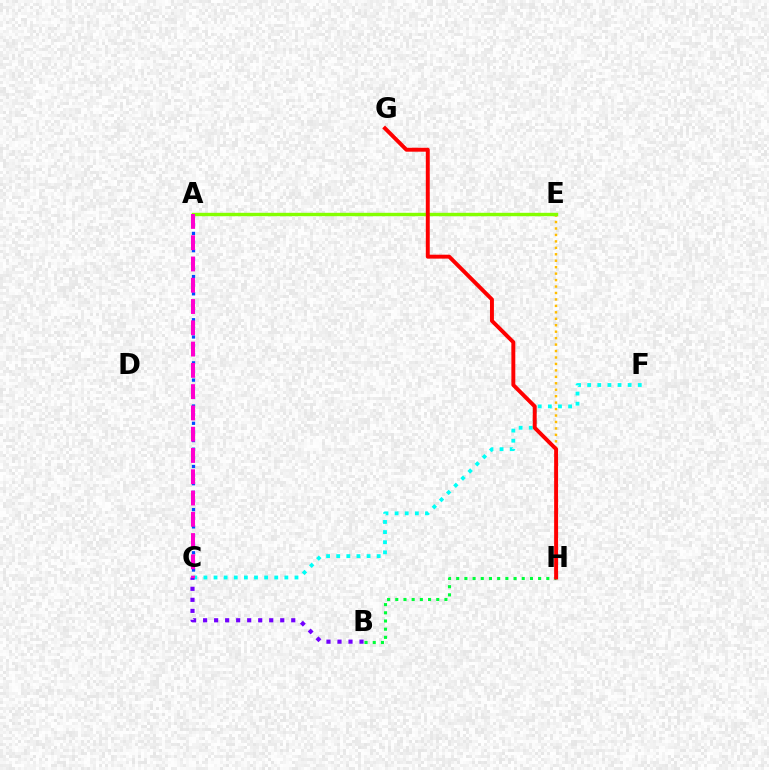{('A', 'C'): [{'color': '#004bff', 'line_style': 'dotted', 'thickness': 2.35}, {'color': '#ff00cf', 'line_style': 'dashed', 'thickness': 2.89}], ('C', 'F'): [{'color': '#00fff6', 'line_style': 'dotted', 'thickness': 2.75}], ('E', 'H'): [{'color': '#ffbd00', 'line_style': 'dotted', 'thickness': 1.75}], ('B', 'H'): [{'color': '#00ff39', 'line_style': 'dotted', 'thickness': 2.23}], ('A', 'E'): [{'color': '#84ff00', 'line_style': 'solid', 'thickness': 2.44}], ('B', 'C'): [{'color': '#7200ff', 'line_style': 'dotted', 'thickness': 2.99}], ('G', 'H'): [{'color': '#ff0000', 'line_style': 'solid', 'thickness': 2.83}]}